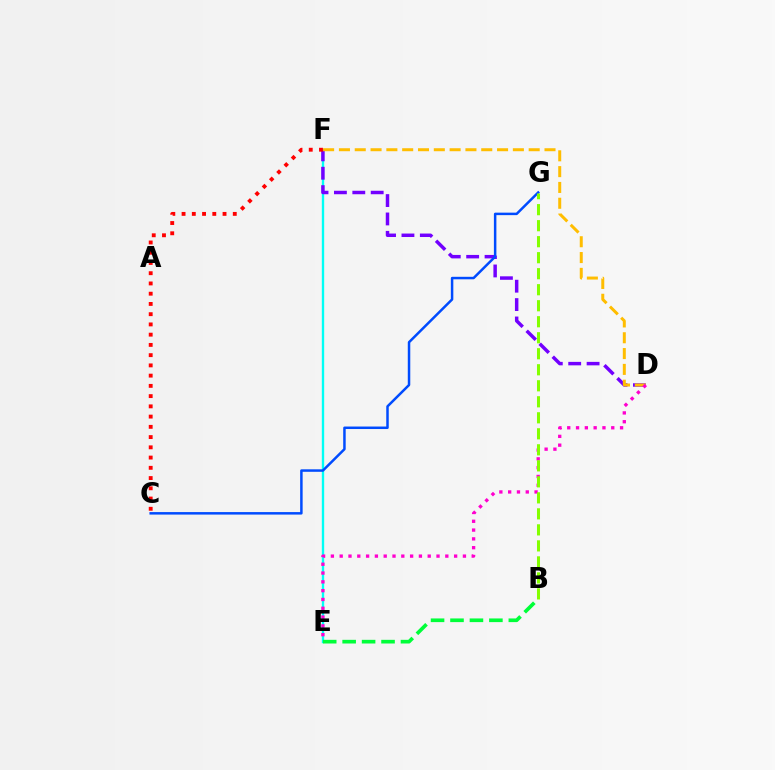{('E', 'F'): [{'color': '#00fff6', 'line_style': 'solid', 'thickness': 1.7}], ('D', 'F'): [{'color': '#7200ff', 'line_style': 'dashed', 'thickness': 2.5}, {'color': '#ffbd00', 'line_style': 'dashed', 'thickness': 2.15}], ('B', 'E'): [{'color': '#00ff39', 'line_style': 'dashed', 'thickness': 2.64}], ('D', 'E'): [{'color': '#ff00cf', 'line_style': 'dotted', 'thickness': 2.39}], ('C', 'G'): [{'color': '#004bff', 'line_style': 'solid', 'thickness': 1.79}], ('B', 'G'): [{'color': '#84ff00', 'line_style': 'dashed', 'thickness': 2.17}], ('C', 'F'): [{'color': '#ff0000', 'line_style': 'dotted', 'thickness': 2.78}]}